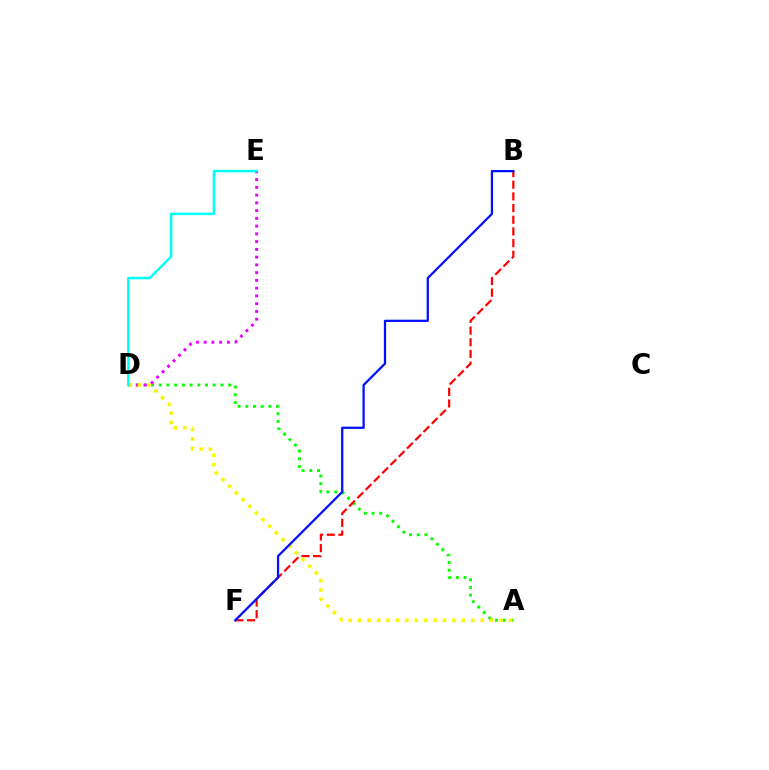{('A', 'D'): [{'color': '#08ff00', 'line_style': 'dotted', 'thickness': 2.09}, {'color': '#fcf500', 'line_style': 'dotted', 'thickness': 2.56}], ('D', 'E'): [{'color': '#ee00ff', 'line_style': 'dotted', 'thickness': 2.11}, {'color': '#00fff6', 'line_style': 'solid', 'thickness': 1.79}], ('B', 'F'): [{'color': '#ff0000', 'line_style': 'dashed', 'thickness': 1.59}, {'color': '#0010ff', 'line_style': 'solid', 'thickness': 1.63}]}